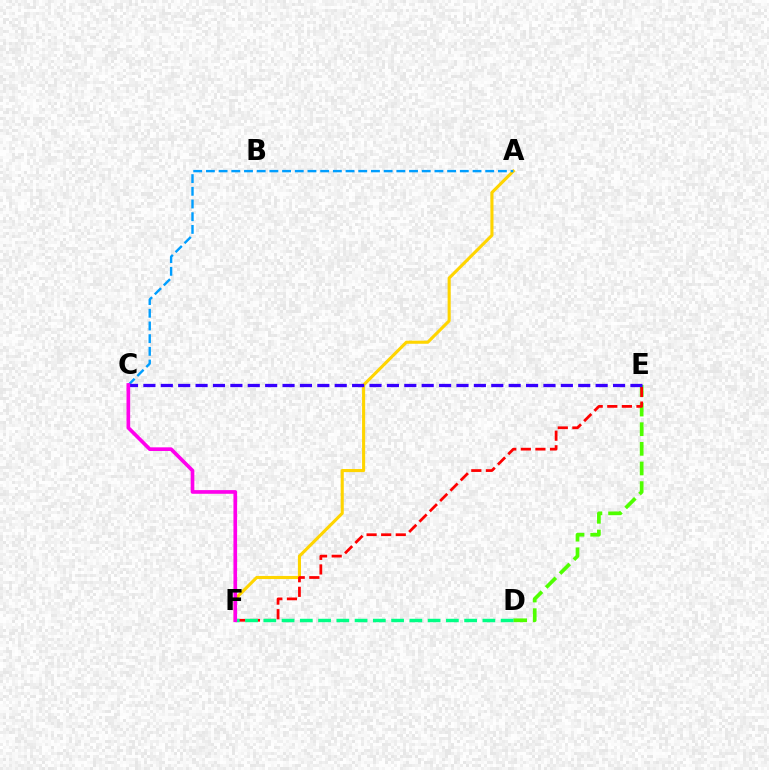{('A', 'F'): [{'color': '#ffd500', 'line_style': 'solid', 'thickness': 2.23}], ('D', 'E'): [{'color': '#4fff00', 'line_style': 'dashed', 'thickness': 2.67}], ('E', 'F'): [{'color': '#ff0000', 'line_style': 'dashed', 'thickness': 1.98}], ('D', 'F'): [{'color': '#00ff86', 'line_style': 'dashed', 'thickness': 2.48}], ('A', 'C'): [{'color': '#009eff', 'line_style': 'dashed', 'thickness': 1.72}], ('C', 'E'): [{'color': '#3700ff', 'line_style': 'dashed', 'thickness': 2.36}], ('C', 'F'): [{'color': '#ff00ed', 'line_style': 'solid', 'thickness': 2.64}]}